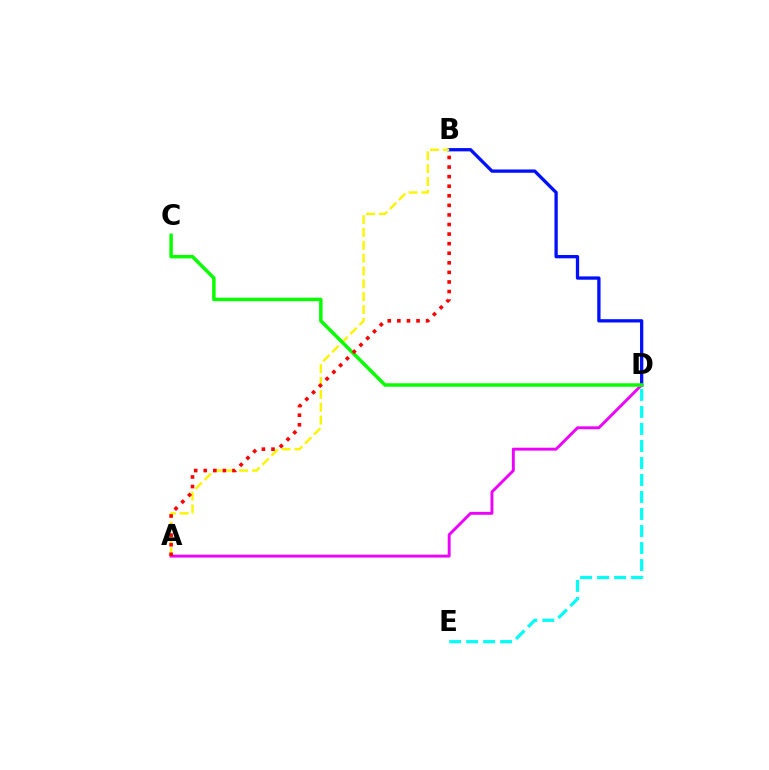{('D', 'E'): [{'color': '#00fff6', 'line_style': 'dashed', 'thickness': 2.31}], ('B', 'D'): [{'color': '#0010ff', 'line_style': 'solid', 'thickness': 2.37}], ('A', 'D'): [{'color': '#ee00ff', 'line_style': 'solid', 'thickness': 2.09}], ('A', 'B'): [{'color': '#fcf500', 'line_style': 'dashed', 'thickness': 1.74}, {'color': '#ff0000', 'line_style': 'dotted', 'thickness': 2.6}], ('C', 'D'): [{'color': '#08ff00', 'line_style': 'solid', 'thickness': 2.49}]}